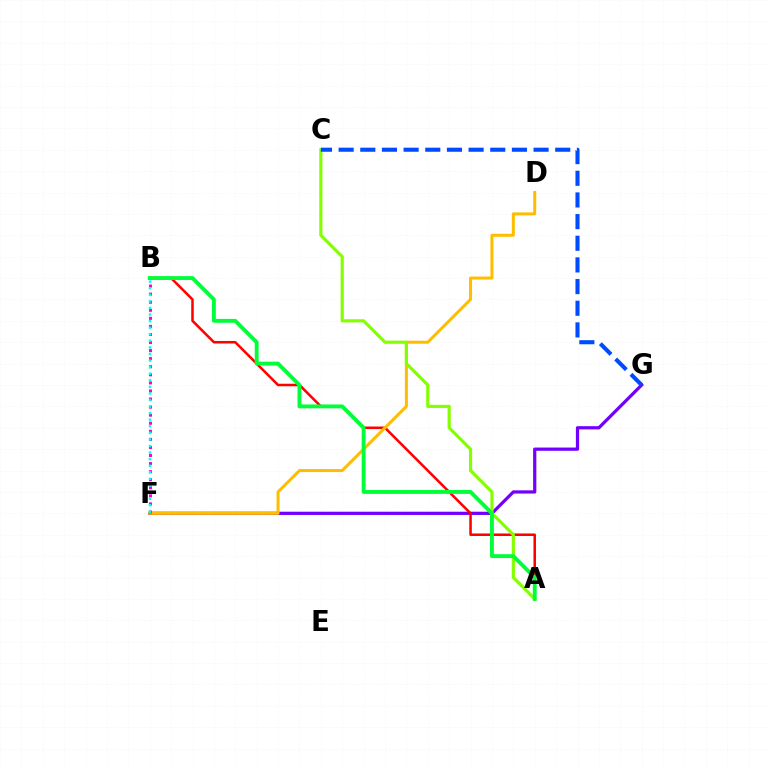{('F', 'G'): [{'color': '#7200ff', 'line_style': 'solid', 'thickness': 2.33}], ('A', 'B'): [{'color': '#ff0000', 'line_style': 'solid', 'thickness': 1.82}, {'color': '#00ff39', 'line_style': 'solid', 'thickness': 2.79}], ('D', 'F'): [{'color': '#ffbd00', 'line_style': 'solid', 'thickness': 2.17}], ('A', 'C'): [{'color': '#84ff00', 'line_style': 'solid', 'thickness': 2.28}], ('C', 'G'): [{'color': '#004bff', 'line_style': 'dashed', 'thickness': 2.94}], ('B', 'F'): [{'color': '#ff00cf', 'line_style': 'dotted', 'thickness': 2.19}, {'color': '#00fff6', 'line_style': 'dotted', 'thickness': 1.79}]}